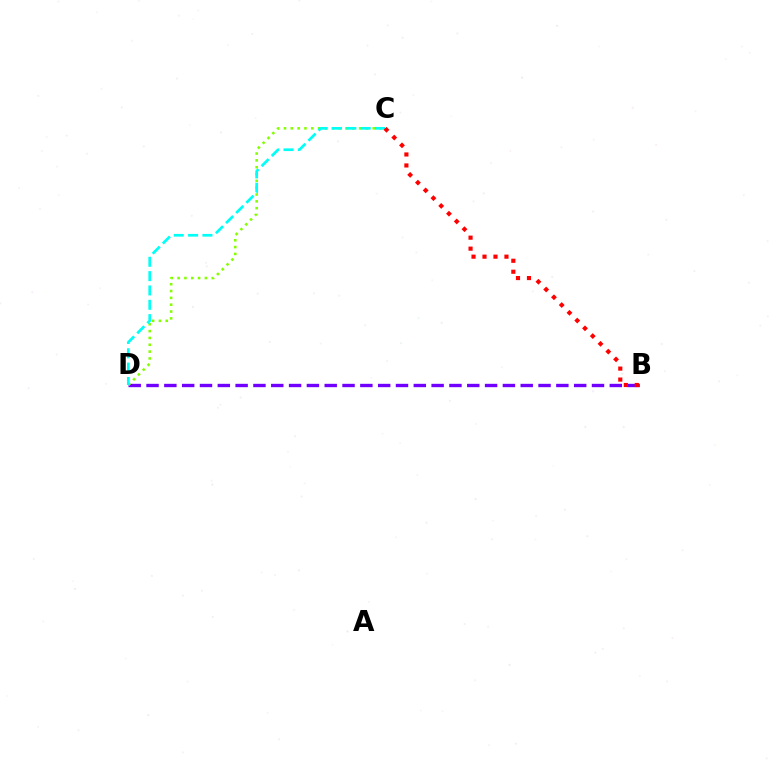{('B', 'D'): [{'color': '#7200ff', 'line_style': 'dashed', 'thickness': 2.42}], ('C', 'D'): [{'color': '#84ff00', 'line_style': 'dotted', 'thickness': 1.86}, {'color': '#00fff6', 'line_style': 'dashed', 'thickness': 1.95}], ('B', 'C'): [{'color': '#ff0000', 'line_style': 'dotted', 'thickness': 2.98}]}